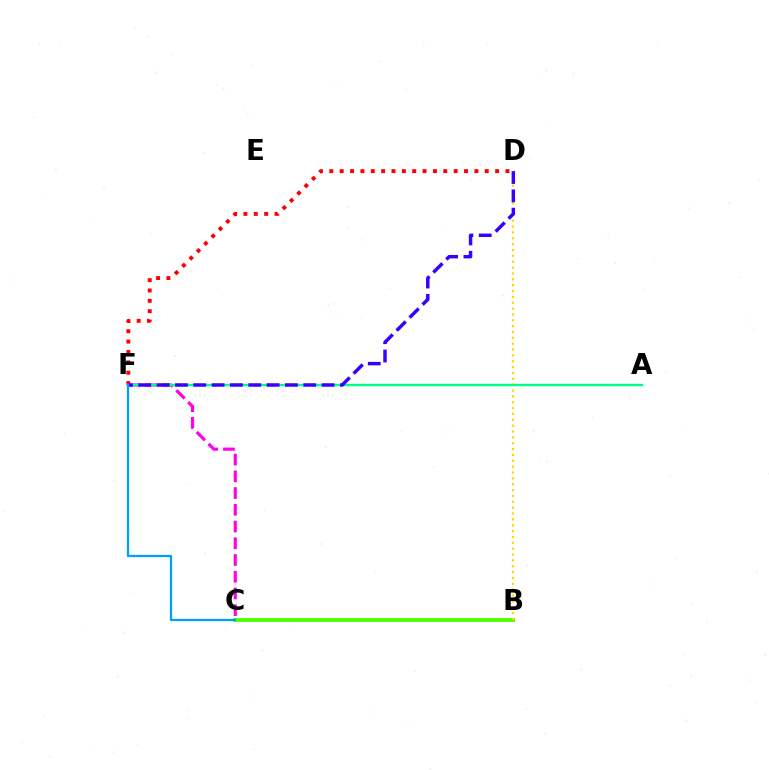{('B', 'C'): [{'color': '#4fff00', 'line_style': 'solid', 'thickness': 2.8}], ('B', 'D'): [{'color': '#ffd500', 'line_style': 'dotted', 'thickness': 1.59}], ('D', 'F'): [{'color': '#ff0000', 'line_style': 'dotted', 'thickness': 2.82}, {'color': '#3700ff', 'line_style': 'dashed', 'thickness': 2.49}], ('C', 'F'): [{'color': '#ff00ed', 'line_style': 'dashed', 'thickness': 2.27}, {'color': '#009eff', 'line_style': 'solid', 'thickness': 1.63}], ('A', 'F'): [{'color': '#00ff86', 'line_style': 'solid', 'thickness': 1.72}]}